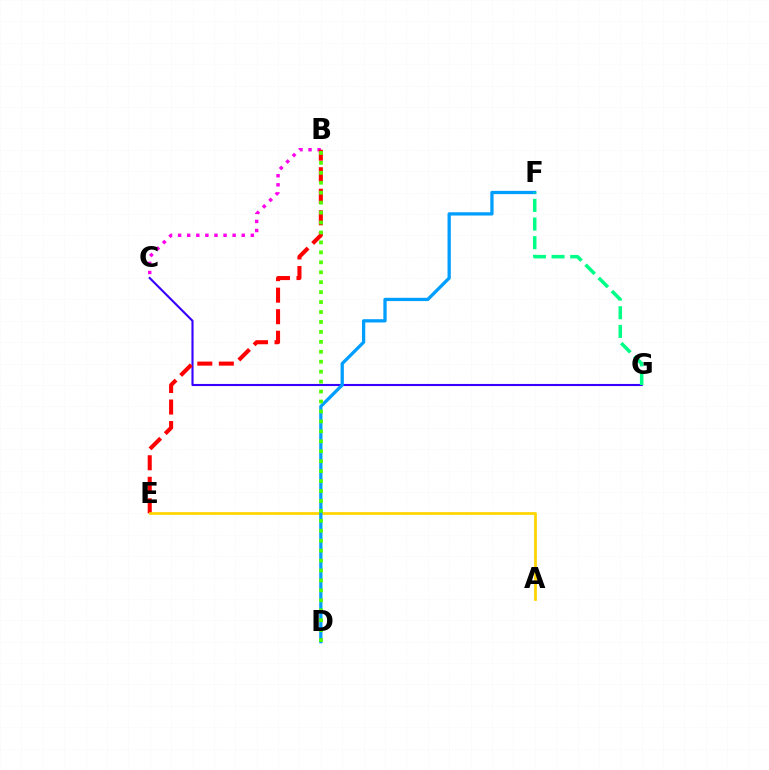{('C', 'G'): [{'color': '#3700ff', 'line_style': 'solid', 'thickness': 1.52}], ('B', 'C'): [{'color': '#ff00ed', 'line_style': 'dotted', 'thickness': 2.47}], ('B', 'E'): [{'color': '#ff0000', 'line_style': 'dashed', 'thickness': 2.92}], ('A', 'E'): [{'color': '#ffd500', 'line_style': 'solid', 'thickness': 1.97}], ('D', 'F'): [{'color': '#009eff', 'line_style': 'solid', 'thickness': 2.36}], ('B', 'D'): [{'color': '#4fff00', 'line_style': 'dotted', 'thickness': 2.7}], ('F', 'G'): [{'color': '#00ff86', 'line_style': 'dashed', 'thickness': 2.53}]}